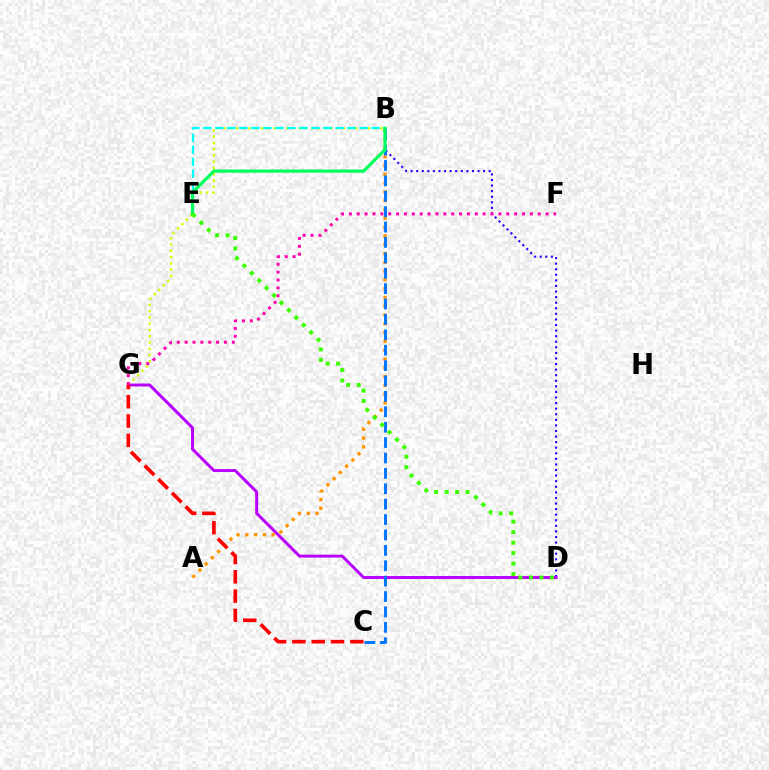{('B', 'D'): [{'color': '#2500ff', 'line_style': 'dotted', 'thickness': 1.52}], ('B', 'G'): [{'color': '#d1ff00', 'line_style': 'dotted', 'thickness': 1.71}], ('D', 'G'): [{'color': '#b900ff', 'line_style': 'solid', 'thickness': 2.13}], ('A', 'B'): [{'color': '#ff9400', 'line_style': 'dotted', 'thickness': 2.39}], ('B', 'E'): [{'color': '#00fff6', 'line_style': 'dashed', 'thickness': 1.63}, {'color': '#00ff5c', 'line_style': 'solid', 'thickness': 2.32}], ('B', 'C'): [{'color': '#0074ff', 'line_style': 'dashed', 'thickness': 2.09}], ('F', 'G'): [{'color': '#ff00ac', 'line_style': 'dotted', 'thickness': 2.14}], ('C', 'G'): [{'color': '#ff0000', 'line_style': 'dashed', 'thickness': 2.63}], ('D', 'E'): [{'color': '#3dff00', 'line_style': 'dotted', 'thickness': 2.85}]}